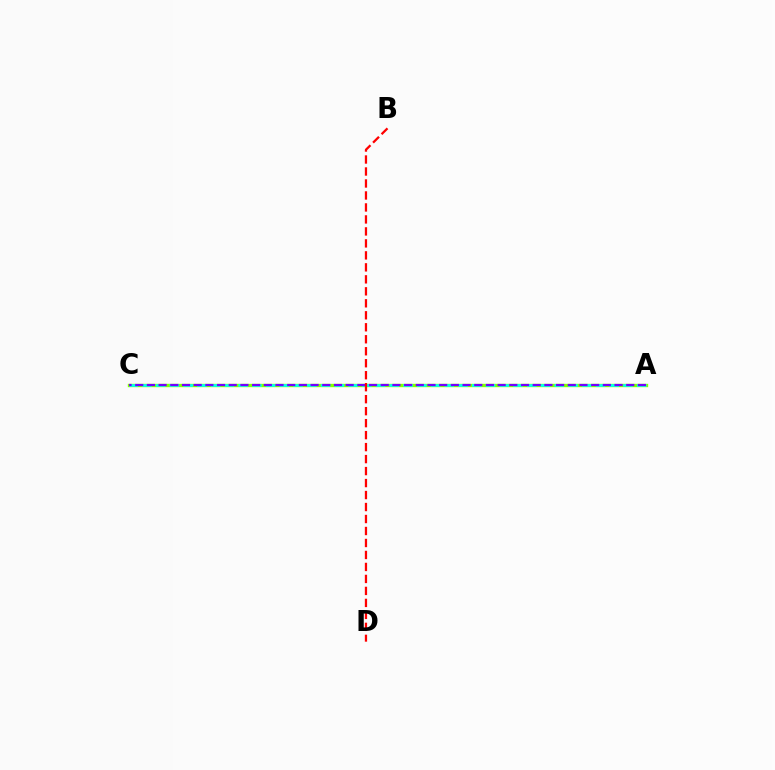{('A', 'C'): [{'color': '#84ff00', 'line_style': 'solid', 'thickness': 2.41}, {'color': '#00fff6', 'line_style': 'dashed', 'thickness': 1.87}, {'color': '#7200ff', 'line_style': 'dashed', 'thickness': 1.59}], ('B', 'D'): [{'color': '#ff0000', 'line_style': 'dashed', 'thickness': 1.63}]}